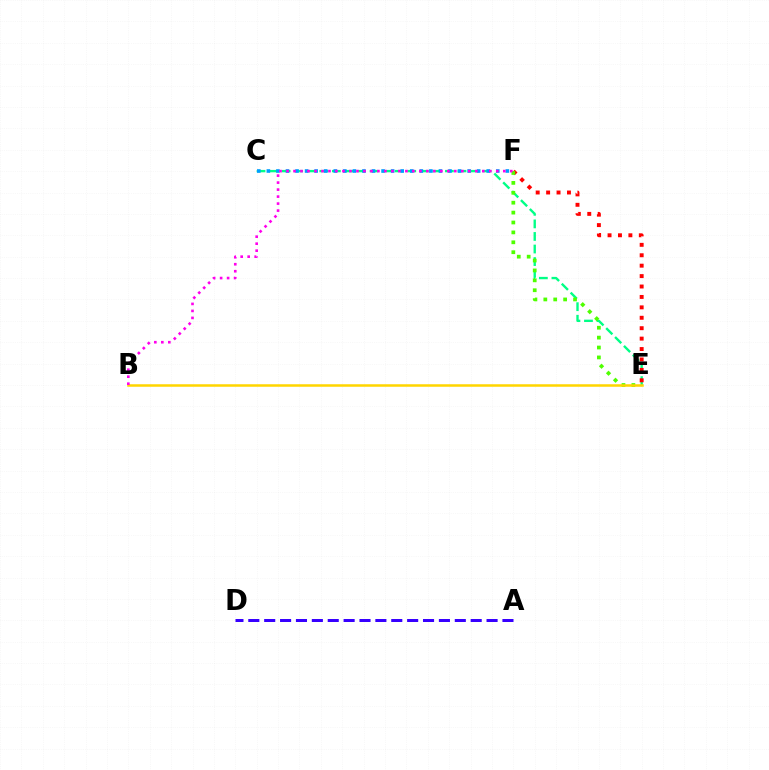{('C', 'E'): [{'color': '#00ff86', 'line_style': 'dashed', 'thickness': 1.71}], ('A', 'D'): [{'color': '#3700ff', 'line_style': 'dashed', 'thickness': 2.16}], ('C', 'F'): [{'color': '#009eff', 'line_style': 'dotted', 'thickness': 2.6}], ('E', 'F'): [{'color': '#ff0000', 'line_style': 'dotted', 'thickness': 2.83}, {'color': '#4fff00', 'line_style': 'dotted', 'thickness': 2.69}], ('B', 'E'): [{'color': '#ffd500', 'line_style': 'solid', 'thickness': 1.81}], ('B', 'F'): [{'color': '#ff00ed', 'line_style': 'dotted', 'thickness': 1.9}]}